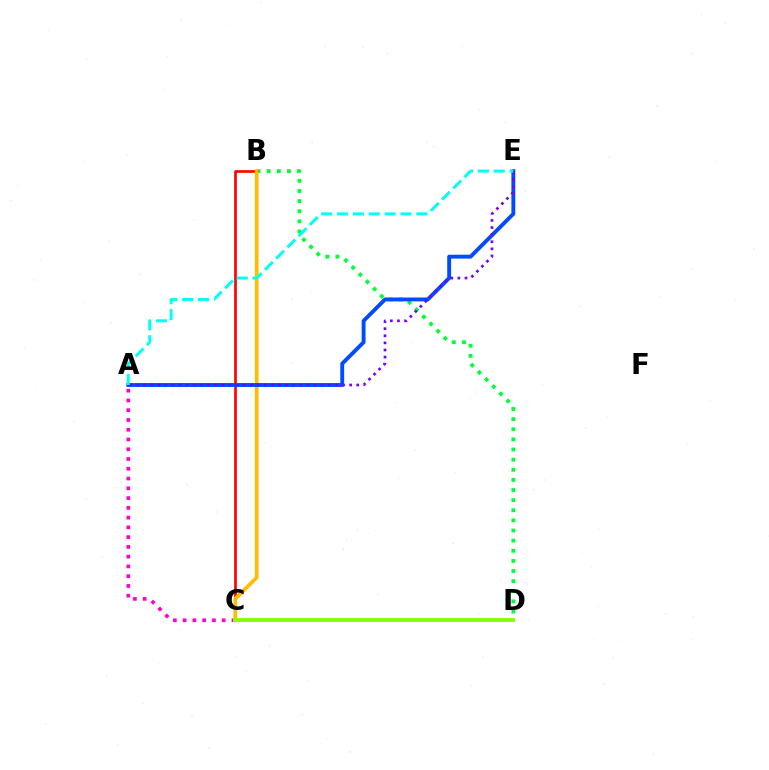{('B', 'D'): [{'color': '#00ff39', 'line_style': 'dotted', 'thickness': 2.75}], ('B', 'C'): [{'color': '#ff0000', 'line_style': 'solid', 'thickness': 1.92}, {'color': '#ffbd00', 'line_style': 'solid', 'thickness': 2.69}], ('A', 'C'): [{'color': '#ff00cf', 'line_style': 'dotted', 'thickness': 2.65}], ('A', 'E'): [{'color': '#004bff', 'line_style': 'solid', 'thickness': 2.8}, {'color': '#7200ff', 'line_style': 'dotted', 'thickness': 1.93}, {'color': '#00fff6', 'line_style': 'dashed', 'thickness': 2.15}], ('C', 'D'): [{'color': '#84ff00', 'line_style': 'solid', 'thickness': 2.72}]}